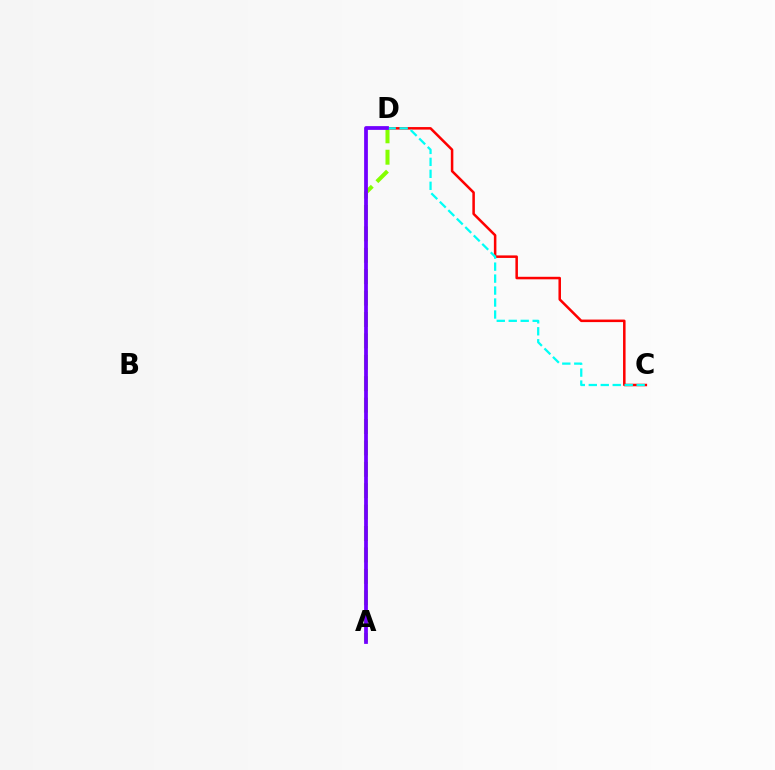{('C', 'D'): [{'color': '#ff0000', 'line_style': 'solid', 'thickness': 1.82}, {'color': '#00fff6', 'line_style': 'dashed', 'thickness': 1.63}], ('A', 'D'): [{'color': '#84ff00', 'line_style': 'dashed', 'thickness': 2.91}, {'color': '#7200ff', 'line_style': 'solid', 'thickness': 2.71}]}